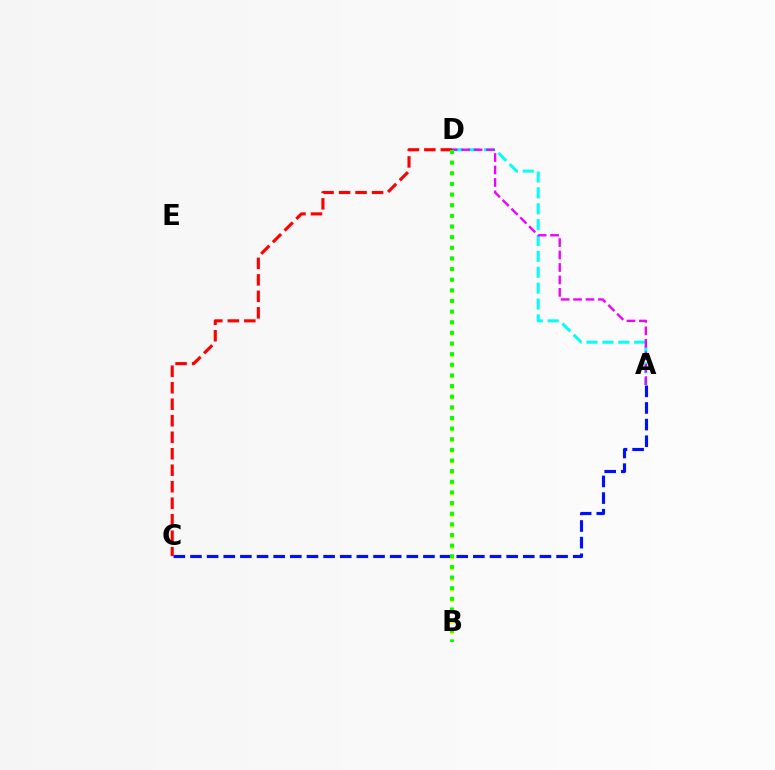{('A', 'D'): [{'color': '#00fff6', 'line_style': 'dashed', 'thickness': 2.16}, {'color': '#ee00ff', 'line_style': 'dashed', 'thickness': 1.69}], ('A', 'C'): [{'color': '#0010ff', 'line_style': 'dashed', 'thickness': 2.26}], ('B', 'D'): [{'color': '#fcf500', 'line_style': 'dotted', 'thickness': 2.9}, {'color': '#08ff00', 'line_style': 'dotted', 'thickness': 2.89}], ('C', 'D'): [{'color': '#ff0000', 'line_style': 'dashed', 'thickness': 2.24}]}